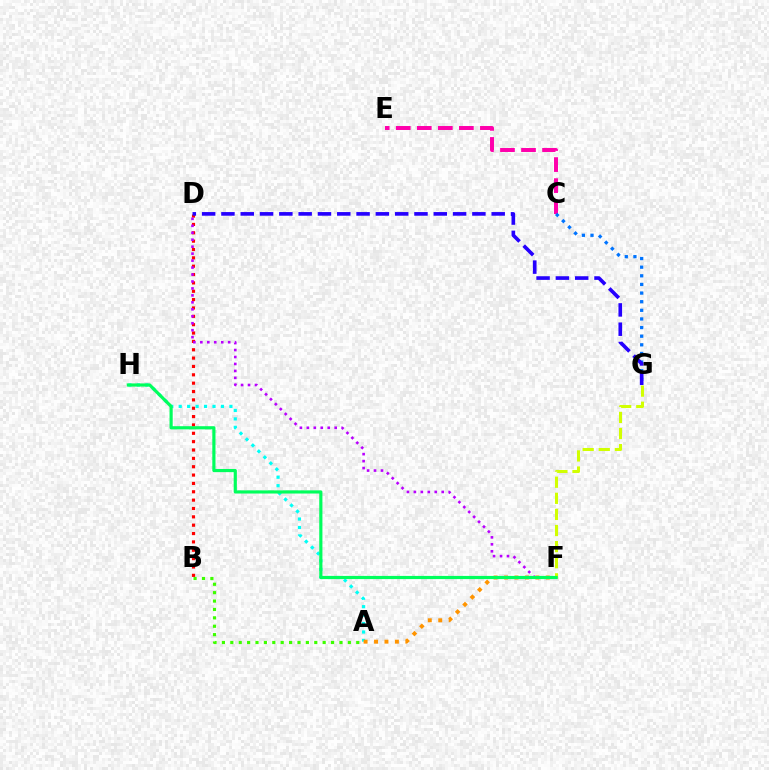{('C', 'E'): [{'color': '#ff00ac', 'line_style': 'dashed', 'thickness': 2.86}], ('A', 'B'): [{'color': '#3dff00', 'line_style': 'dotted', 'thickness': 2.28}], ('A', 'H'): [{'color': '#00fff6', 'line_style': 'dotted', 'thickness': 2.3}], ('B', 'D'): [{'color': '#ff0000', 'line_style': 'dotted', 'thickness': 2.27}], ('D', 'F'): [{'color': '#b900ff', 'line_style': 'dotted', 'thickness': 1.89}], ('A', 'F'): [{'color': '#ff9400', 'line_style': 'dotted', 'thickness': 2.84}], ('F', 'G'): [{'color': '#d1ff00', 'line_style': 'dashed', 'thickness': 2.19}], ('C', 'G'): [{'color': '#0074ff', 'line_style': 'dotted', 'thickness': 2.34}], ('D', 'G'): [{'color': '#2500ff', 'line_style': 'dashed', 'thickness': 2.62}], ('F', 'H'): [{'color': '#00ff5c', 'line_style': 'solid', 'thickness': 2.28}]}